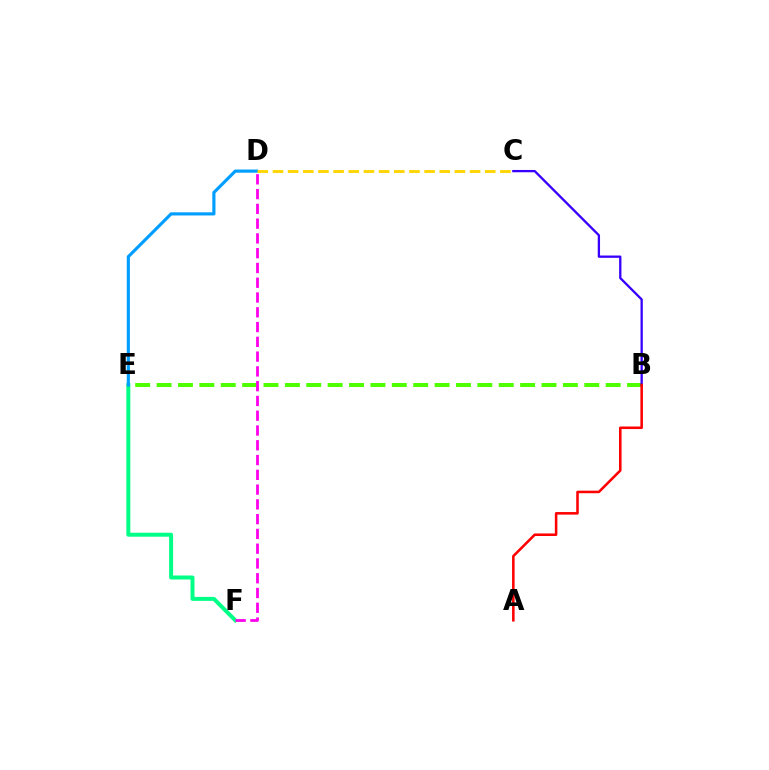{('B', 'E'): [{'color': '#4fff00', 'line_style': 'dashed', 'thickness': 2.91}], ('B', 'C'): [{'color': '#3700ff', 'line_style': 'solid', 'thickness': 1.66}], ('A', 'B'): [{'color': '#ff0000', 'line_style': 'solid', 'thickness': 1.84}], ('E', 'F'): [{'color': '#00ff86', 'line_style': 'solid', 'thickness': 2.86}], ('D', 'F'): [{'color': '#ff00ed', 'line_style': 'dashed', 'thickness': 2.01}], ('D', 'E'): [{'color': '#009eff', 'line_style': 'solid', 'thickness': 2.27}], ('C', 'D'): [{'color': '#ffd500', 'line_style': 'dashed', 'thickness': 2.06}]}